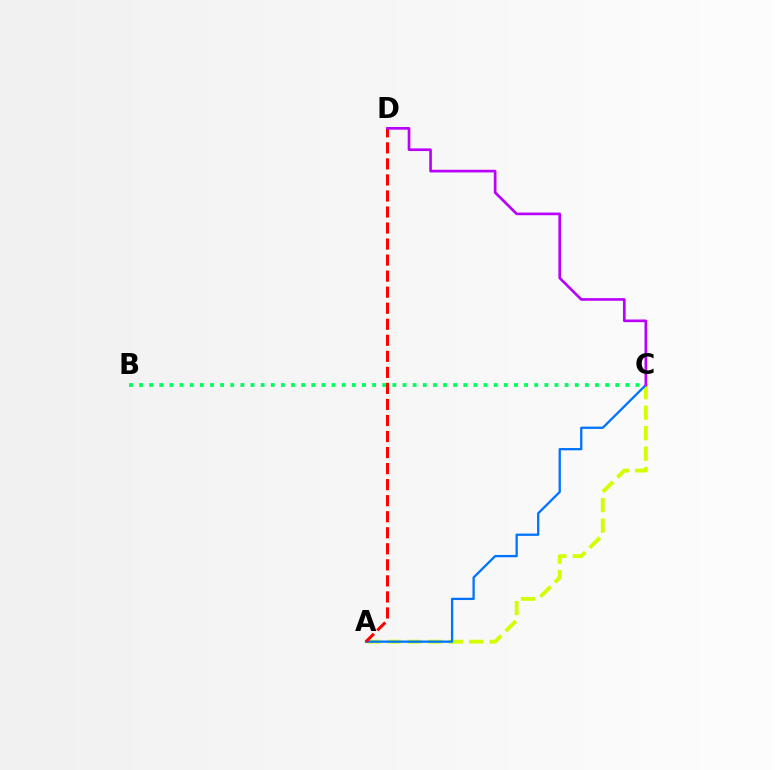{('A', 'C'): [{'color': '#d1ff00', 'line_style': 'dashed', 'thickness': 2.78}, {'color': '#0074ff', 'line_style': 'solid', 'thickness': 1.65}], ('A', 'D'): [{'color': '#ff0000', 'line_style': 'dashed', 'thickness': 2.18}], ('C', 'D'): [{'color': '#b900ff', 'line_style': 'solid', 'thickness': 1.92}], ('B', 'C'): [{'color': '#00ff5c', 'line_style': 'dotted', 'thickness': 2.75}]}